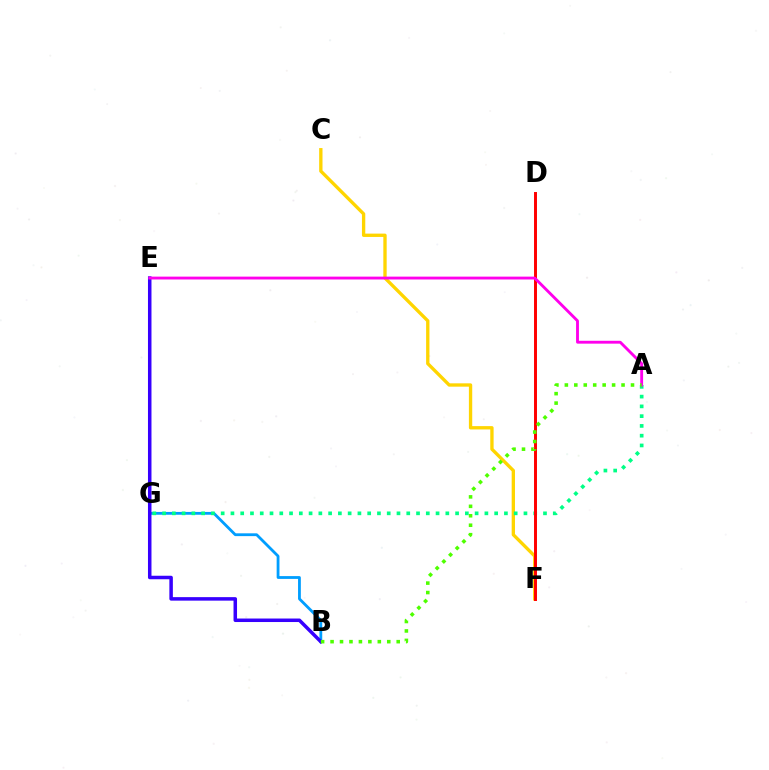{('C', 'F'): [{'color': '#ffd500', 'line_style': 'solid', 'thickness': 2.4}], ('B', 'G'): [{'color': '#009eff', 'line_style': 'solid', 'thickness': 2.02}], ('A', 'G'): [{'color': '#00ff86', 'line_style': 'dotted', 'thickness': 2.65}], ('B', 'E'): [{'color': '#3700ff', 'line_style': 'solid', 'thickness': 2.52}], ('D', 'F'): [{'color': '#ff0000', 'line_style': 'solid', 'thickness': 2.13}], ('A', 'E'): [{'color': '#ff00ed', 'line_style': 'solid', 'thickness': 2.06}], ('A', 'B'): [{'color': '#4fff00', 'line_style': 'dotted', 'thickness': 2.57}]}